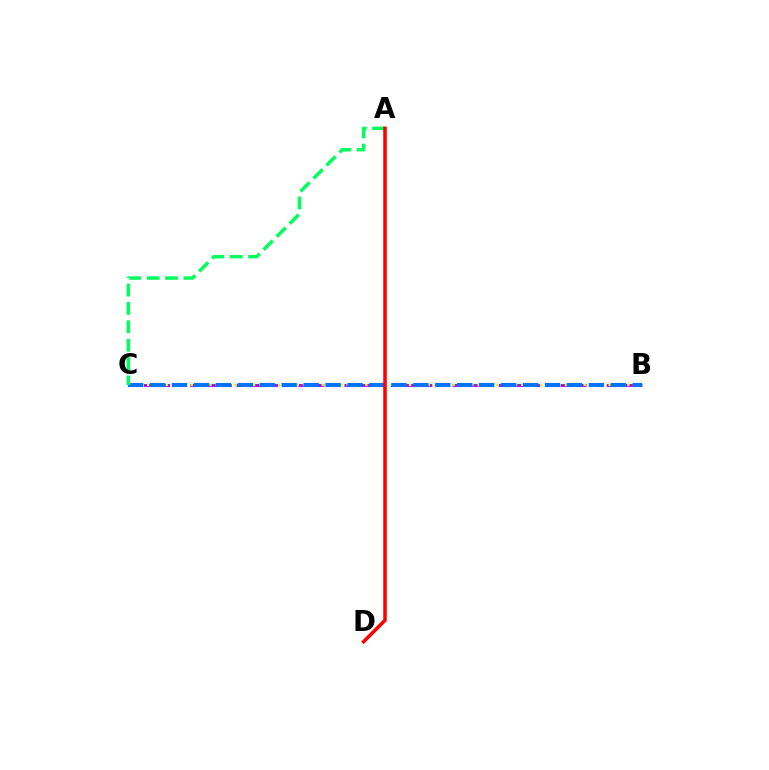{('B', 'C'): [{'color': '#b900ff', 'line_style': 'dashed', 'thickness': 2.1}, {'color': '#d1ff00', 'line_style': 'dotted', 'thickness': 1.69}, {'color': '#0074ff', 'line_style': 'dashed', 'thickness': 2.98}], ('A', 'C'): [{'color': '#00ff5c', 'line_style': 'dashed', 'thickness': 2.5}], ('A', 'D'): [{'color': '#ff0000', 'line_style': 'solid', 'thickness': 2.55}]}